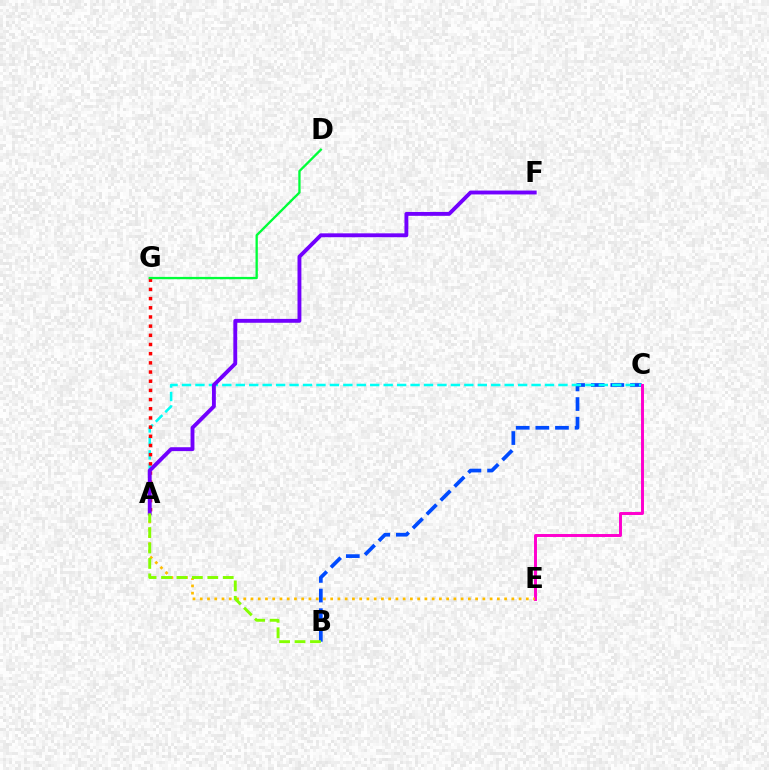{('B', 'C'): [{'color': '#004bff', 'line_style': 'dashed', 'thickness': 2.67}], ('A', 'C'): [{'color': '#00fff6', 'line_style': 'dashed', 'thickness': 1.83}], ('C', 'E'): [{'color': '#ff00cf', 'line_style': 'solid', 'thickness': 2.13}], ('A', 'G'): [{'color': '#ff0000', 'line_style': 'dotted', 'thickness': 2.49}], ('D', 'G'): [{'color': '#00ff39', 'line_style': 'solid', 'thickness': 1.66}], ('A', 'E'): [{'color': '#ffbd00', 'line_style': 'dotted', 'thickness': 1.97}], ('A', 'F'): [{'color': '#7200ff', 'line_style': 'solid', 'thickness': 2.79}], ('A', 'B'): [{'color': '#84ff00', 'line_style': 'dashed', 'thickness': 2.1}]}